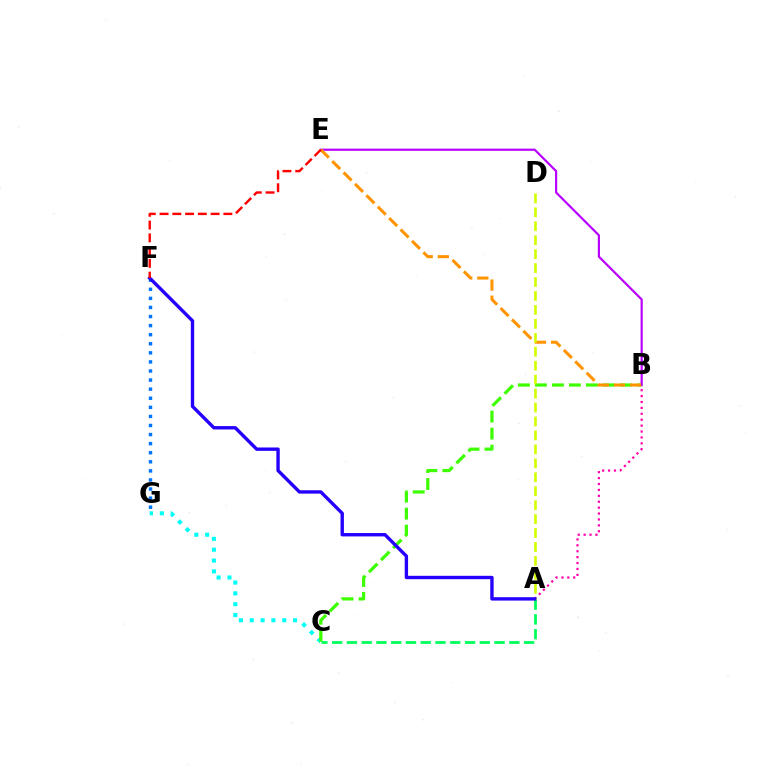{('F', 'G'): [{'color': '#0074ff', 'line_style': 'dotted', 'thickness': 2.47}], ('C', 'G'): [{'color': '#00fff6', 'line_style': 'dotted', 'thickness': 2.95}], ('A', 'C'): [{'color': '#00ff5c', 'line_style': 'dashed', 'thickness': 2.01}], ('A', 'B'): [{'color': '#ff00ac', 'line_style': 'dotted', 'thickness': 1.61}], ('B', 'C'): [{'color': '#3dff00', 'line_style': 'dashed', 'thickness': 2.31}], ('B', 'E'): [{'color': '#b900ff', 'line_style': 'solid', 'thickness': 1.57}, {'color': '#ff9400', 'line_style': 'dashed', 'thickness': 2.19}], ('A', 'D'): [{'color': '#d1ff00', 'line_style': 'dashed', 'thickness': 1.89}], ('A', 'F'): [{'color': '#2500ff', 'line_style': 'solid', 'thickness': 2.43}], ('E', 'F'): [{'color': '#ff0000', 'line_style': 'dashed', 'thickness': 1.73}]}